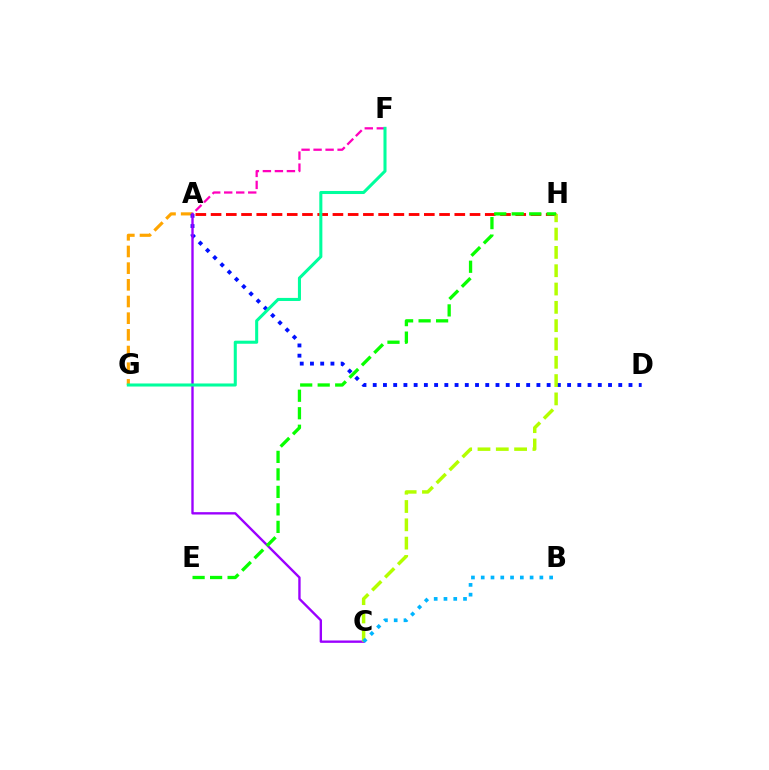{('A', 'G'): [{'color': '#ffa500', 'line_style': 'dashed', 'thickness': 2.27}], ('A', 'H'): [{'color': '#ff0000', 'line_style': 'dashed', 'thickness': 2.07}], ('A', 'D'): [{'color': '#0010ff', 'line_style': 'dotted', 'thickness': 2.78}], ('A', 'F'): [{'color': '#ff00bd', 'line_style': 'dashed', 'thickness': 1.63}], ('A', 'C'): [{'color': '#9b00ff', 'line_style': 'solid', 'thickness': 1.7}], ('C', 'H'): [{'color': '#b3ff00', 'line_style': 'dashed', 'thickness': 2.49}], ('E', 'H'): [{'color': '#08ff00', 'line_style': 'dashed', 'thickness': 2.38}], ('B', 'C'): [{'color': '#00b5ff', 'line_style': 'dotted', 'thickness': 2.66}], ('F', 'G'): [{'color': '#00ff9d', 'line_style': 'solid', 'thickness': 2.2}]}